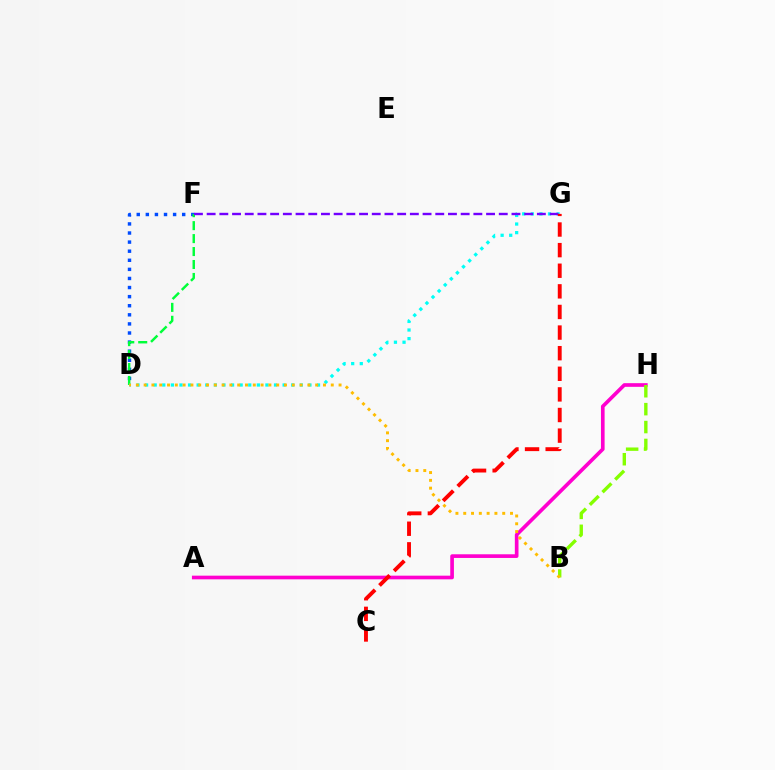{('A', 'H'): [{'color': '#ff00cf', 'line_style': 'solid', 'thickness': 2.64}], ('D', 'F'): [{'color': '#004bff', 'line_style': 'dotted', 'thickness': 2.47}, {'color': '#00ff39', 'line_style': 'dashed', 'thickness': 1.76}], ('D', 'G'): [{'color': '#00fff6', 'line_style': 'dotted', 'thickness': 2.34}], ('B', 'H'): [{'color': '#84ff00', 'line_style': 'dashed', 'thickness': 2.43}], ('F', 'G'): [{'color': '#7200ff', 'line_style': 'dashed', 'thickness': 1.73}], ('B', 'D'): [{'color': '#ffbd00', 'line_style': 'dotted', 'thickness': 2.12}], ('C', 'G'): [{'color': '#ff0000', 'line_style': 'dashed', 'thickness': 2.8}]}